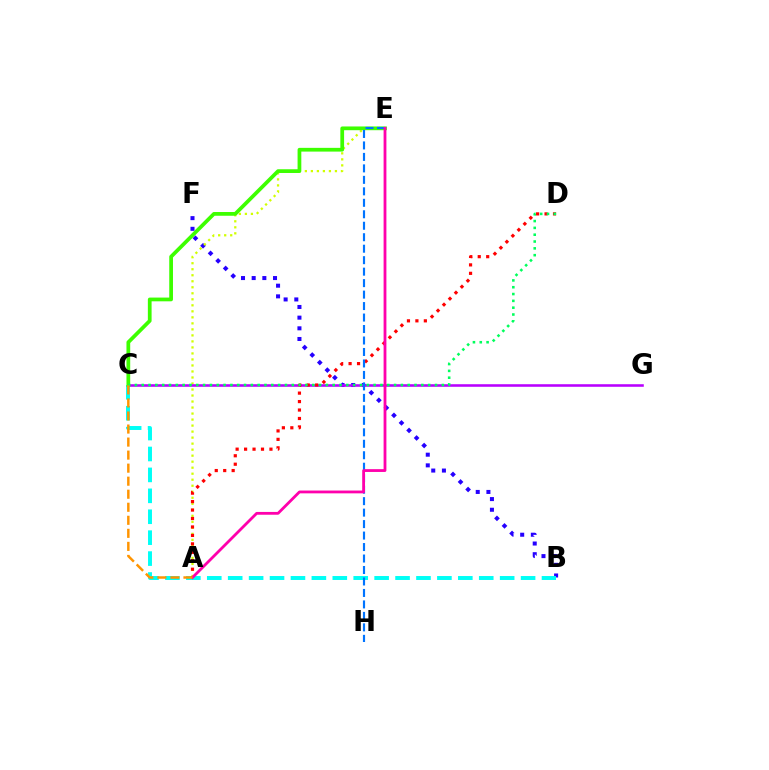{('B', 'F'): [{'color': '#2500ff', 'line_style': 'dotted', 'thickness': 2.9}], ('A', 'E'): [{'color': '#d1ff00', 'line_style': 'dotted', 'thickness': 1.63}, {'color': '#ff00ac', 'line_style': 'solid', 'thickness': 2.02}], ('B', 'C'): [{'color': '#00fff6', 'line_style': 'dashed', 'thickness': 2.84}], ('C', 'G'): [{'color': '#b900ff', 'line_style': 'solid', 'thickness': 1.85}], ('C', 'E'): [{'color': '#3dff00', 'line_style': 'solid', 'thickness': 2.69}], ('A', 'D'): [{'color': '#ff0000', 'line_style': 'dotted', 'thickness': 2.3}], ('E', 'H'): [{'color': '#0074ff', 'line_style': 'dashed', 'thickness': 1.56}], ('C', 'D'): [{'color': '#00ff5c', 'line_style': 'dotted', 'thickness': 1.85}], ('A', 'C'): [{'color': '#ff9400', 'line_style': 'dashed', 'thickness': 1.77}]}